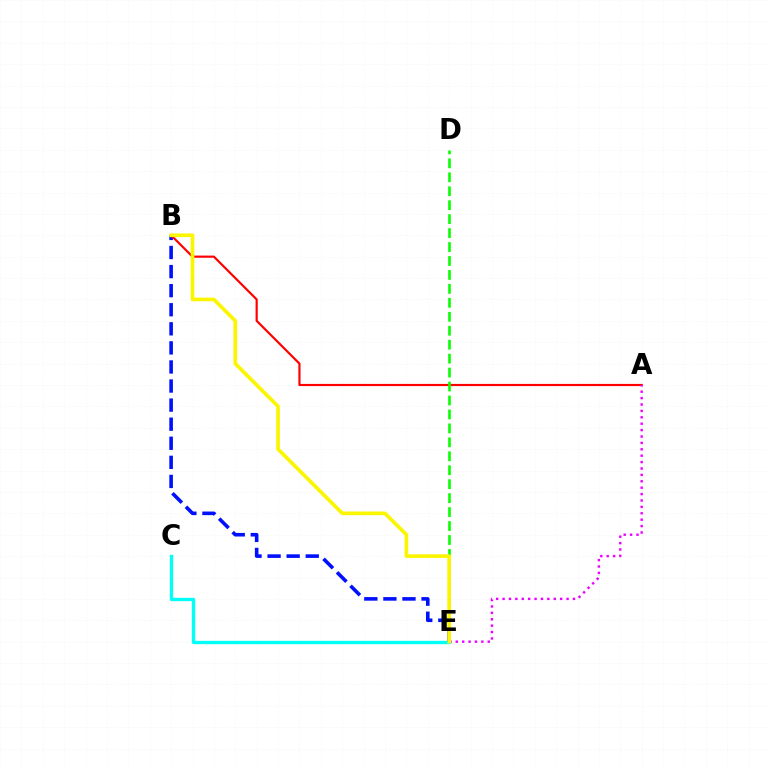{('C', 'E'): [{'color': '#00fff6', 'line_style': 'solid', 'thickness': 2.4}], ('B', 'E'): [{'color': '#0010ff', 'line_style': 'dashed', 'thickness': 2.59}, {'color': '#fcf500', 'line_style': 'solid', 'thickness': 2.63}], ('A', 'B'): [{'color': '#ff0000', 'line_style': 'solid', 'thickness': 1.57}], ('D', 'E'): [{'color': '#08ff00', 'line_style': 'dashed', 'thickness': 1.9}], ('A', 'E'): [{'color': '#ee00ff', 'line_style': 'dotted', 'thickness': 1.74}]}